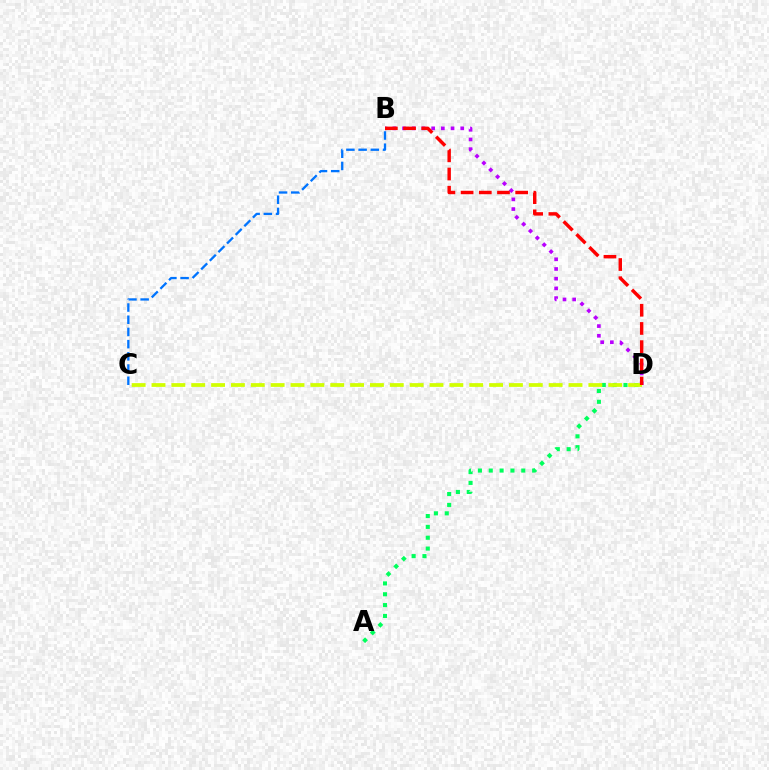{('B', 'D'): [{'color': '#b900ff', 'line_style': 'dotted', 'thickness': 2.64}, {'color': '#ff0000', 'line_style': 'dashed', 'thickness': 2.47}], ('A', 'D'): [{'color': '#00ff5c', 'line_style': 'dotted', 'thickness': 2.95}], ('B', 'C'): [{'color': '#0074ff', 'line_style': 'dashed', 'thickness': 1.66}], ('C', 'D'): [{'color': '#d1ff00', 'line_style': 'dashed', 'thickness': 2.7}]}